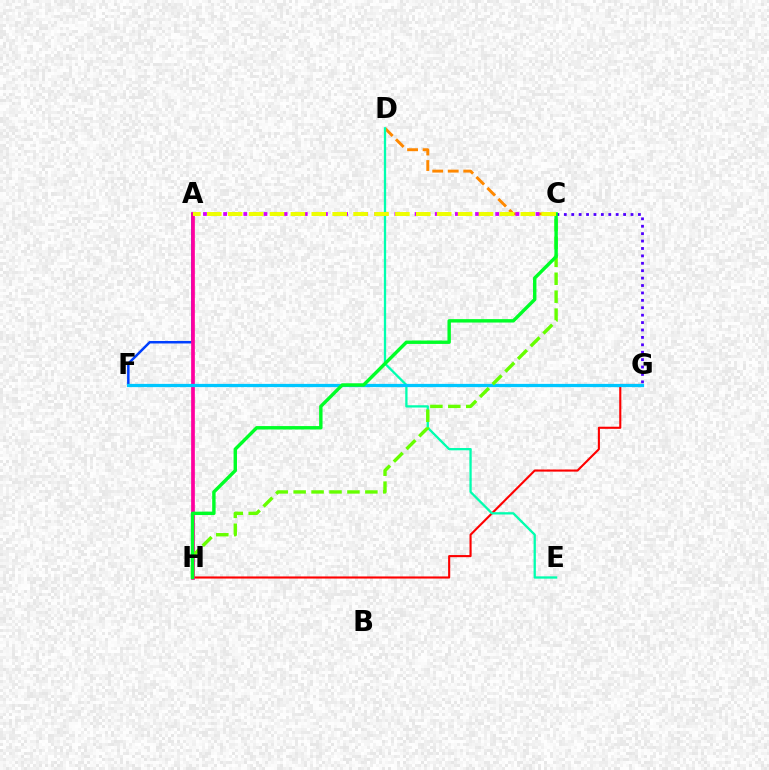{('A', 'F'): [{'color': '#003fff', 'line_style': 'solid', 'thickness': 1.79}], ('G', 'H'): [{'color': '#ff0000', 'line_style': 'solid', 'thickness': 1.52}], ('C', 'G'): [{'color': '#4f00ff', 'line_style': 'dotted', 'thickness': 2.01}], ('A', 'H'): [{'color': '#ff00a0', 'line_style': 'solid', 'thickness': 2.67}], ('C', 'D'): [{'color': '#ff8800', 'line_style': 'dashed', 'thickness': 2.11}], ('D', 'E'): [{'color': '#00ffaf', 'line_style': 'solid', 'thickness': 1.66}], ('F', 'G'): [{'color': '#00c7ff', 'line_style': 'solid', 'thickness': 2.33}], ('C', 'H'): [{'color': '#66ff00', 'line_style': 'dashed', 'thickness': 2.44}, {'color': '#00ff27', 'line_style': 'solid', 'thickness': 2.46}], ('A', 'C'): [{'color': '#d600ff', 'line_style': 'dotted', 'thickness': 2.74}, {'color': '#eeff00', 'line_style': 'dashed', 'thickness': 2.84}]}